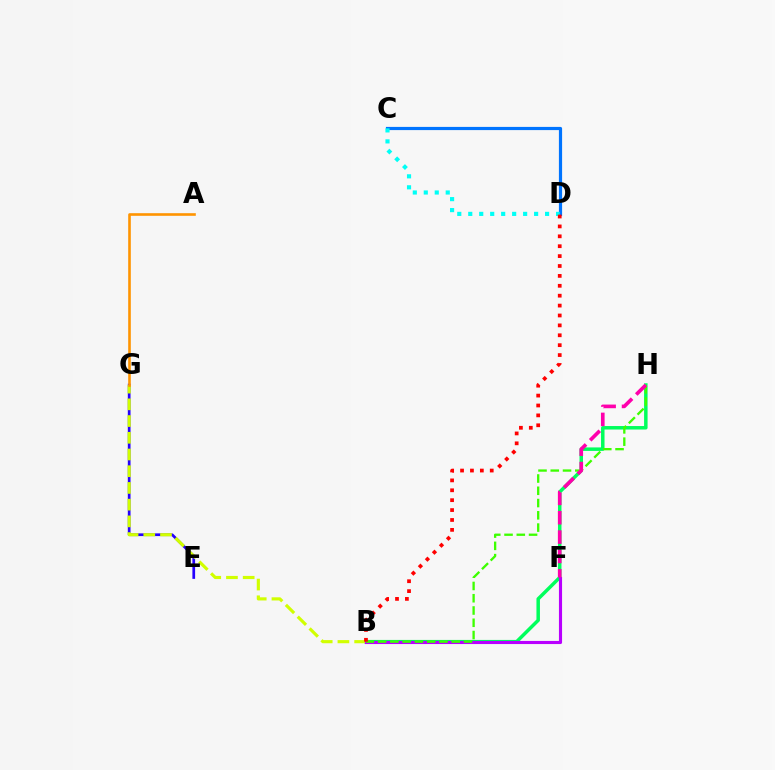{('C', 'D'): [{'color': '#0074ff', 'line_style': 'solid', 'thickness': 2.3}, {'color': '#00fff6', 'line_style': 'dotted', 'thickness': 2.98}], ('B', 'H'): [{'color': '#00ff5c', 'line_style': 'solid', 'thickness': 2.51}, {'color': '#3dff00', 'line_style': 'dashed', 'thickness': 1.67}], ('E', 'G'): [{'color': '#2500ff', 'line_style': 'solid', 'thickness': 1.95}], ('B', 'G'): [{'color': '#d1ff00', 'line_style': 'dashed', 'thickness': 2.27}], ('B', 'F'): [{'color': '#b900ff', 'line_style': 'solid', 'thickness': 2.25}], ('F', 'H'): [{'color': '#ff00ac', 'line_style': 'dashed', 'thickness': 2.63}], ('A', 'G'): [{'color': '#ff9400', 'line_style': 'solid', 'thickness': 1.89}], ('B', 'D'): [{'color': '#ff0000', 'line_style': 'dotted', 'thickness': 2.69}]}